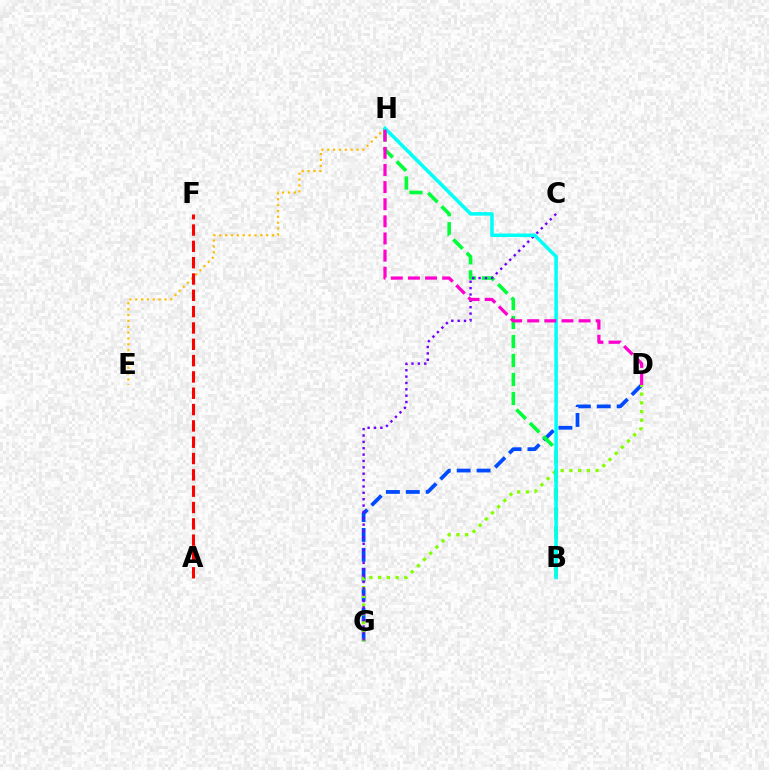{('D', 'G'): [{'color': '#004bff', 'line_style': 'dashed', 'thickness': 2.7}, {'color': '#84ff00', 'line_style': 'dotted', 'thickness': 2.37}], ('E', 'H'): [{'color': '#ffbd00', 'line_style': 'dotted', 'thickness': 1.59}], ('A', 'F'): [{'color': '#ff0000', 'line_style': 'dashed', 'thickness': 2.22}], ('B', 'H'): [{'color': '#00ff39', 'line_style': 'dashed', 'thickness': 2.58}, {'color': '#00fff6', 'line_style': 'solid', 'thickness': 2.54}], ('C', 'G'): [{'color': '#7200ff', 'line_style': 'dotted', 'thickness': 1.73}], ('D', 'H'): [{'color': '#ff00cf', 'line_style': 'dashed', 'thickness': 2.33}]}